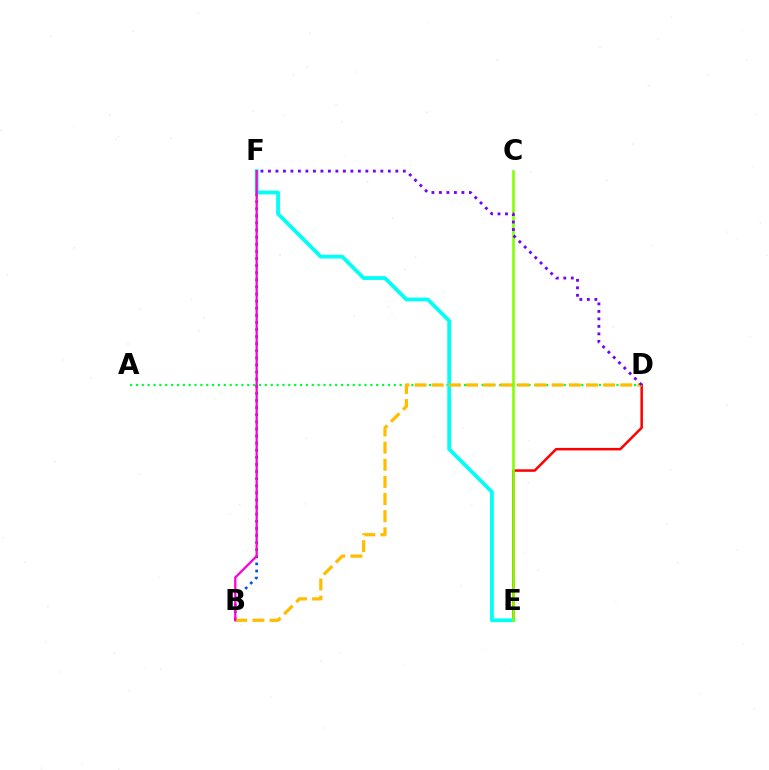{('D', 'E'): [{'color': '#ff0000', 'line_style': 'solid', 'thickness': 1.81}], ('A', 'D'): [{'color': '#00ff39', 'line_style': 'dotted', 'thickness': 1.59}], ('B', 'F'): [{'color': '#004bff', 'line_style': 'dotted', 'thickness': 1.93}, {'color': '#ff00cf', 'line_style': 'solid', 'thickness': 1.61}], ('E', 'F'): [{'color': '#00fff6', 'line_style': 'solid', 'thickness': 2.71}], ('B', 'D'): [{'color': '#ffbd00', 'line_style': 'dashed', 'thickness': 2.33}], ('C', 'E'): [{'color': '#84ff00', 'line_style': 'solid', 'thickness': 1.88}], ('D', 'F'): [{'color': '#7200ff', 'line_style': 'dotted', 'thickness': 2.04}]}